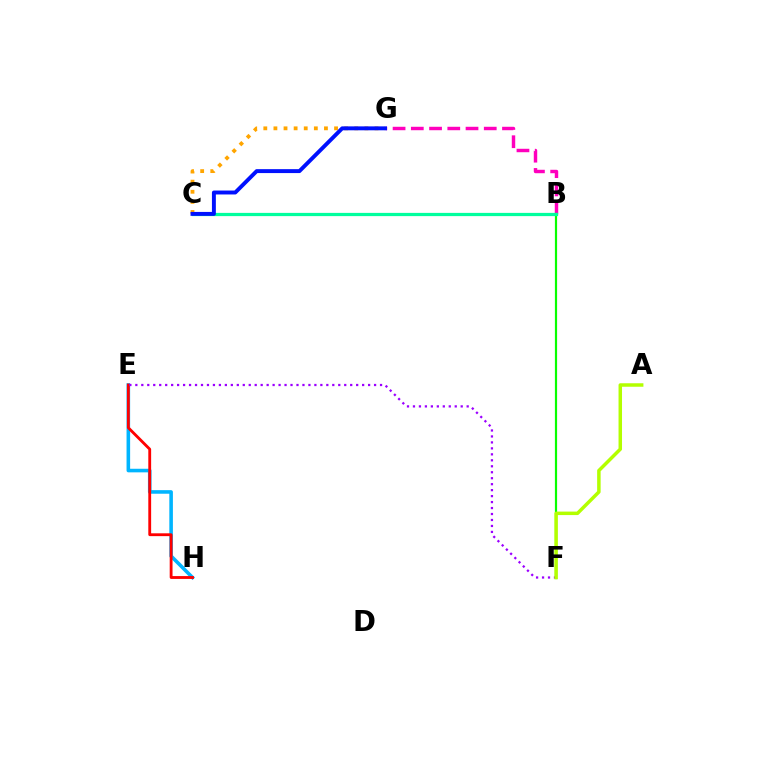{('E', 'H'): [{'color': '#00b5ff', 'line_style': 'solid', 'thickness': 2.58}, {'color': '#ff0000', 'line_style': 'solid', 'thickness': 2.04}], ('B', 'G'): [{'color': '#ff00bd', 'line_style': 'dashed', 'thickness': 2.48}], ('B', 'F'): [{'color': '#08ff00', 'line_style': 'solid', 'thickness': 1.58}], ('E', 'F'): [{'color': '#9b00ff', 'line_style': 'dotted', 'thickness': 1.62}], ('B', 'C'): [{'color': '#00ff9d', 'line_style': 'solid', 'thickness': 2.33}], ('C', 'G'): [{'color': '#ffa500', 'line_style': 'dotted', 'thickness': 2.75}, {'color': '#0010ff', 'line_style': 'solid', 'thickness': 2.83}], ('A', 'F'): [{'color': '#b3ff00', 'line_style': 'solid', 'thickness': 2.51}]}